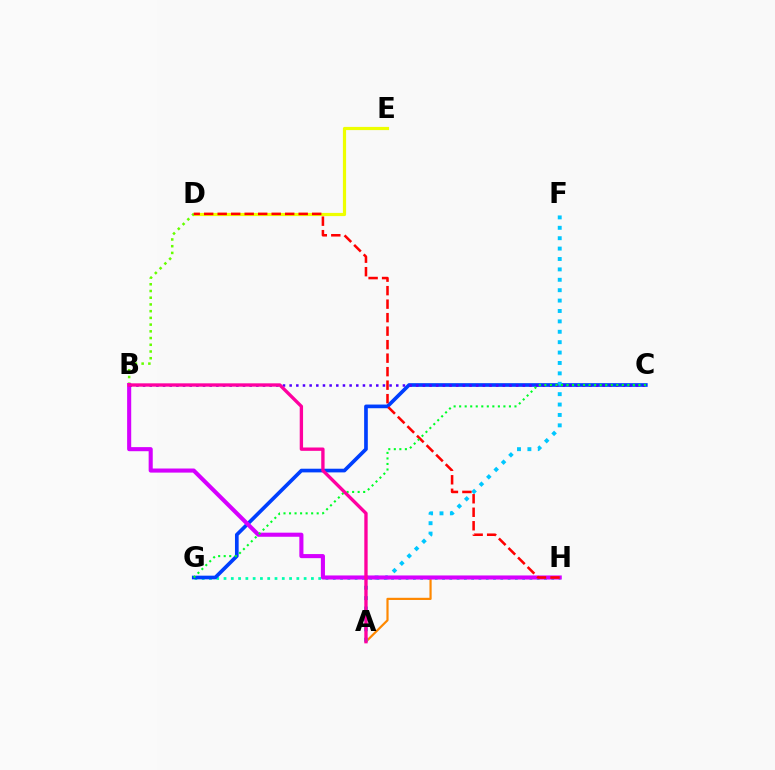{('G', 'H'): [{'color': '#00ffaf', 'line_style': 'dotted', 'thickness': 1.98}], ('A', 'H'): [{'color': '#ff8800', 'line_style': 'solid', 'thickness': 1.57}], ('D', 'E'): [{'color': '#eeff00', 'line_style': 'solid', 'thickness': 2.3}], ('C', 'G'): [{'color': '#003fff', 'line_style': 'solid', 'thickness': 2.65}, {'color': '#00ff27', 'line_style': 'dotted', 'thickness': 1.5}], ('B', 'D'): [{'color': '#66ff00', 'line_style': 'dotted', 'thickness': 1.83}], ('A', 'F'): [{'color': '#00c7ff', 'line_style': 'dotted', 'thickness': 2.82}], ('B', 'H'): [{'color': '#d600ff', 'line_style': 'solid', 'thickness': 2.94}], ('B', 'C'): [{'color': '#4f00ff', 'line_style': 'dotted', 'thickness': 1.81}], ('D', 'H'): [{'color': '#ff0000', 'line_style': 'dashed', 'thickness': 1.83}], ('A', 'B'): [{'color': '#ff00a0', 'line_style': 'solid', 'thickness': 2.41}]}